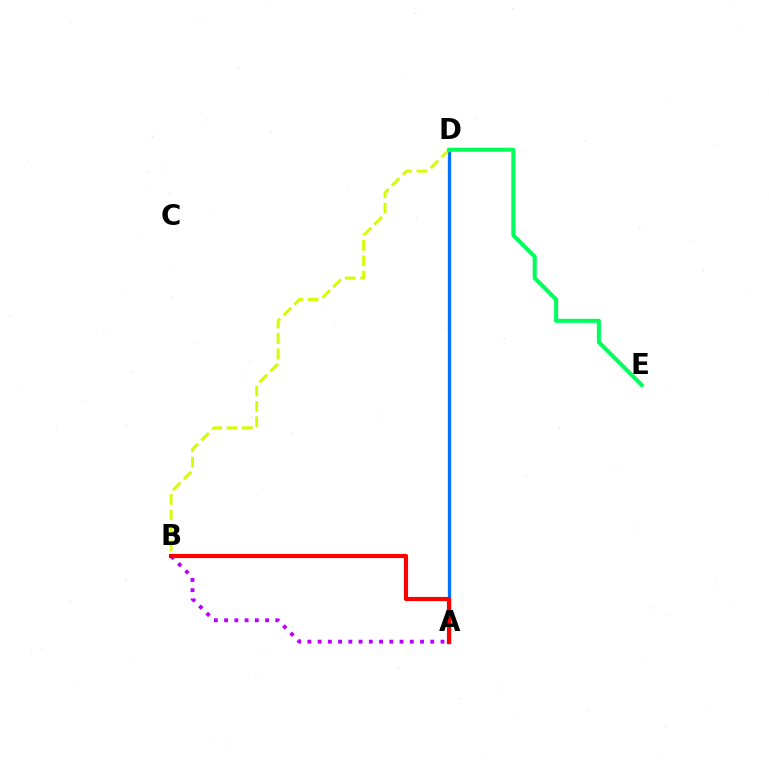{('A', 'D'): [{'color': '#0074ff', 'line_style': 'solid', 'thickness': 2.4}], ('B', 'D'): [{'color': '#d1ff00', 'line_style': 'dashed', 'thickness': 2.09}], ('A', 'B'): [{'color': '#b900ff', 'line_style': 'dotted', 'thickness': 2.78}, {'color': '#ff0000', 'line_style': 'solid', 'thickness': 2.99}], ('D', 'E'): [{'color': '#00ff5c', 'line_style': 'solid', 'thickness': 2.92}]}